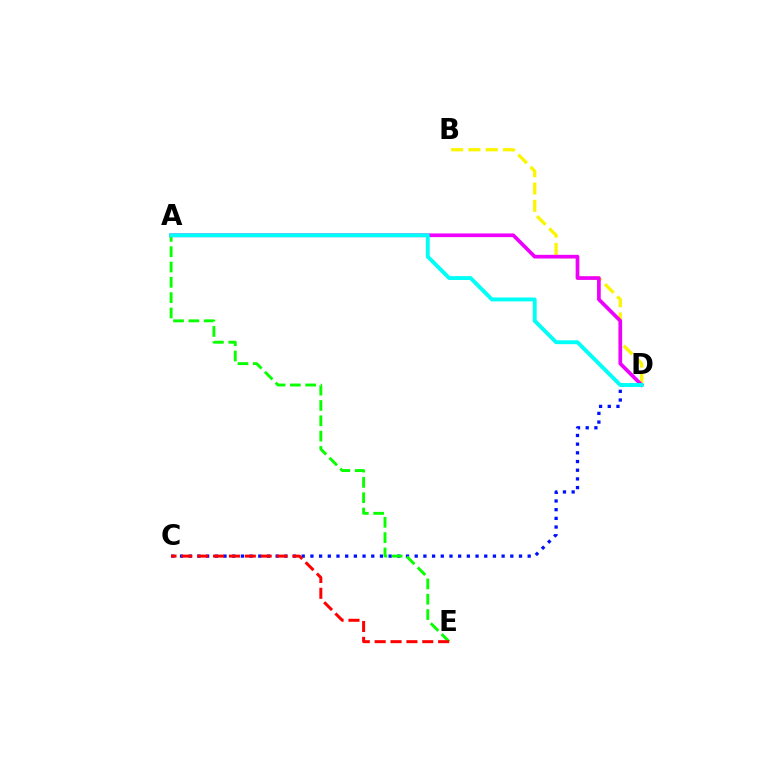{('B', 'D'): [{'color': '#fcf500', 'line_style': 'dashed', 'thickness': 2.35}], ('C', 'D'): [{'color': '#0010ff', 'line_style': 'dotted', 'thickness': 2.36}], ('A', 'E'): [{'color': '#08ff00', 'line_style': 'dashed', 'thickness': 2.08}], ('A', 'D'): [{'color': '#ee00ff', 'line_style': 'solid', 'thickness': 2.65}, {'color': '#00fff6', 'line_style': 'solid', 'thickness': 2.79}], ('C', 'E'): [{'color': '#ff0000', 'line_style': 'dashed', 'thickness': 2.16}]}